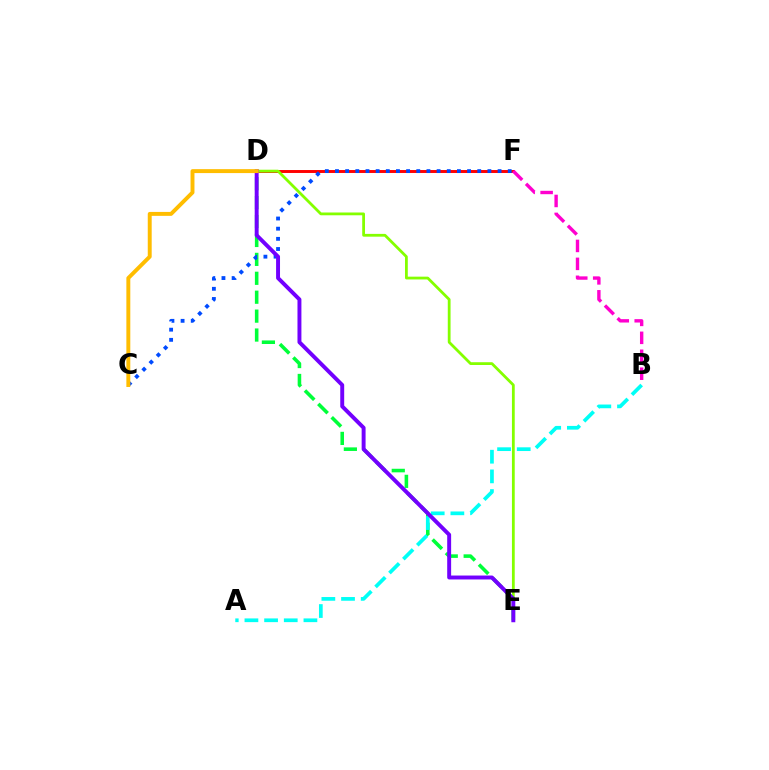{('D', 'F'): [{'color': '#ff0000', 'line_style': 'solid', 'thickness': 2.11}], ('D', 'E'): [{'color': '#84ff00', 'line_style': 'solid', 'thickness': 2.01}, {'color': '#00ff39', 'line_style': 'dashed', 'thickness': 2.57}, {'color': '#7200ff', 'line_style': 'solid', 'thickness': 2.83}], ('B', 'F'): [{'color': '#ff00cf', 'line_style': 'dashed', 'thickness': 2.44}], ('A', 'B'): [{'color': '#00fff6', 'line_style': 'dashed', 'thickness': 2.67}], ('C', 'F'): [{'color': '#004bff', 'line_style': 'dotted', 'thickness': 2.76}], ('C', 'D'): [{'color': '#ffbd00', 'line_style': 'solid', 'thickness': 2.83}]}